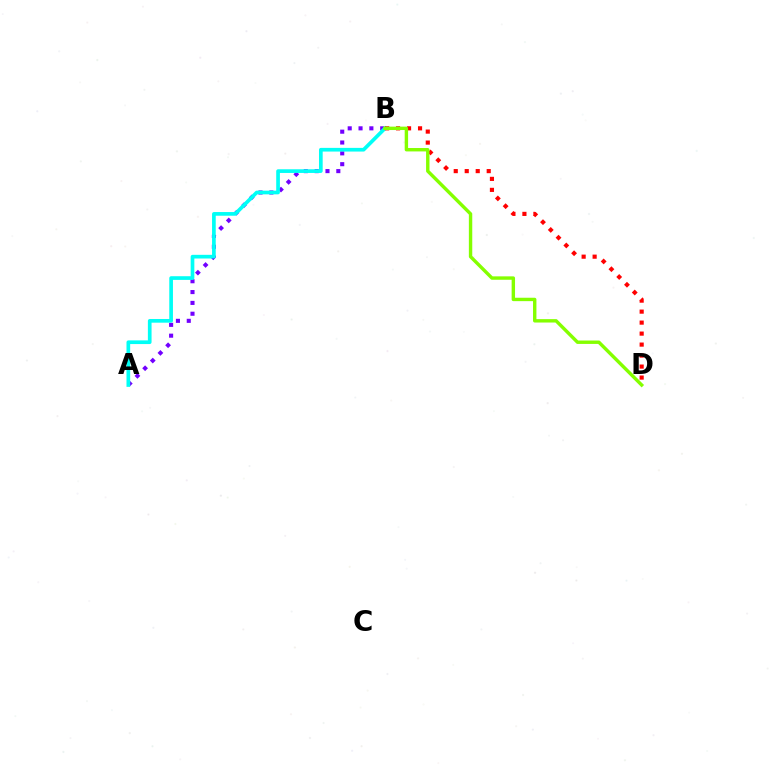{('A', 'B'): [{'color': '#7200ff', 'line_style': 'dotted', 'thickness': 2.94}, {'color': '#00fff6', 'line_style': 'solid', 'thickness': 2.65}], ('B', 'D'): [{'color': '#ff0000', 'line_style': 'dotted', 'thickness': 2.99}, {'color': '#84ff00', 'line_style': 'solid', 'thickness': 2.45}]}